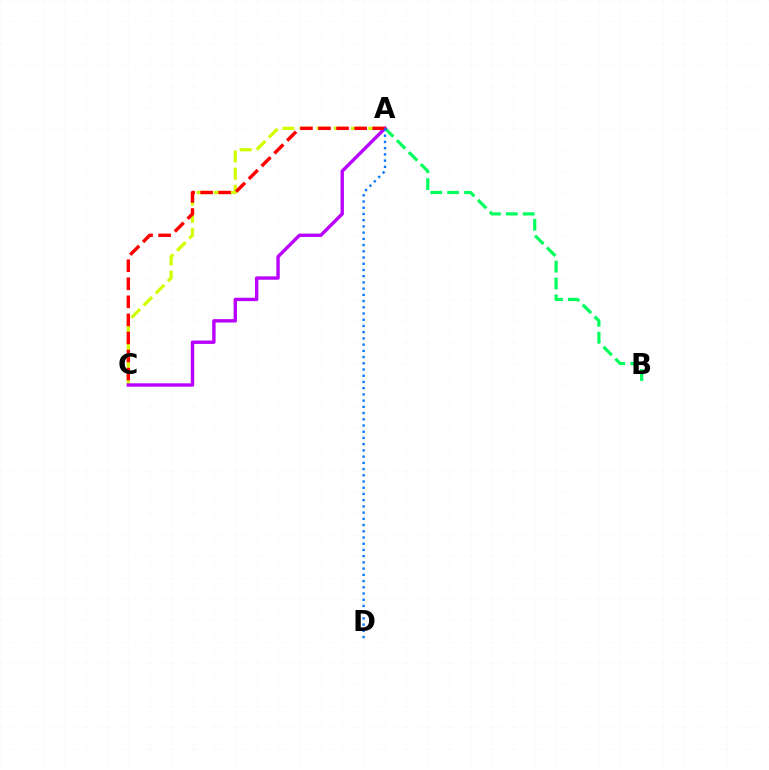{('A', 'B'): [{'color': '#00ff5c', 'line_style': 'dashed', 'thickness': 2.29}], ('A', 'C'): [{'color': '#d1ff00', 'line_style': 'dashed', 'thickness': 2.33}, {'color': '#b900ff', 'line_style': 'solid', 'thickness': 2.44}, {'color': '#ff0000', 'line_style': 'dashed', 'thickness': 2.45}], ('A', 'D'): [{'color': '#0074ff', 'line_style': 'dotted', 'thickness': 1.69}]}